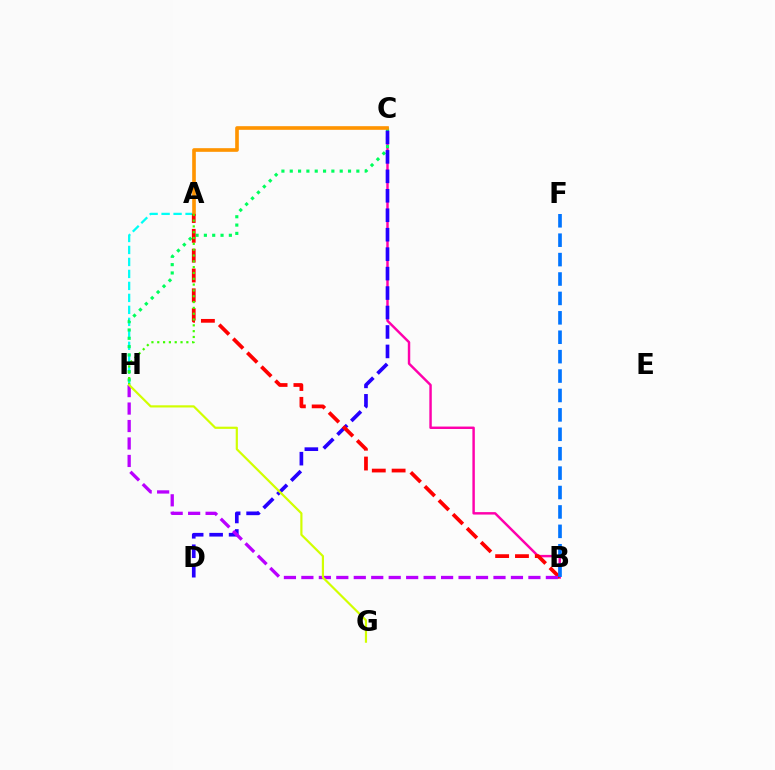{('A', 'H'): [{'color': '#00fff6', 'line_style': 'dashed', 'thickness': 1.63}, {'color': '#3dff00', 'line_style': 'dotted', 'thickness': 1.58}], ('B', 'C'): [{'color': '#ff00ac', 'line_style': 'solid', 'thickness': 1.76}], ('C', 'H'): [{'color': '#00ff5c', 'line_style': 'dotted', 'thickness': 2.26}], ('C', 'D'): [{'color': '#2500ff', 'line_style': 'dashed', 'thickness': 2.64}], ('A', 'C'): [{'color': '#ff9400', 'line_style': 'solid', 'thickness': 2.62}], ('A', 'B'): [{'color': '#ff0000', 'line_style': 'dashed', 'thickness': 2.69}], ('B', 'H'): [{'color': '#b900ff', 'line_style': 'dashed', 'thickness': 2.37}], ('B', 'F'): [{'color': '#0074ff', 'line_style': 'dashed', 'thickness': 2.64}], ('G', 'H'): [{'color': '#d1ff00', 'line_style': 'solid', 'thickness': 1.57}]}